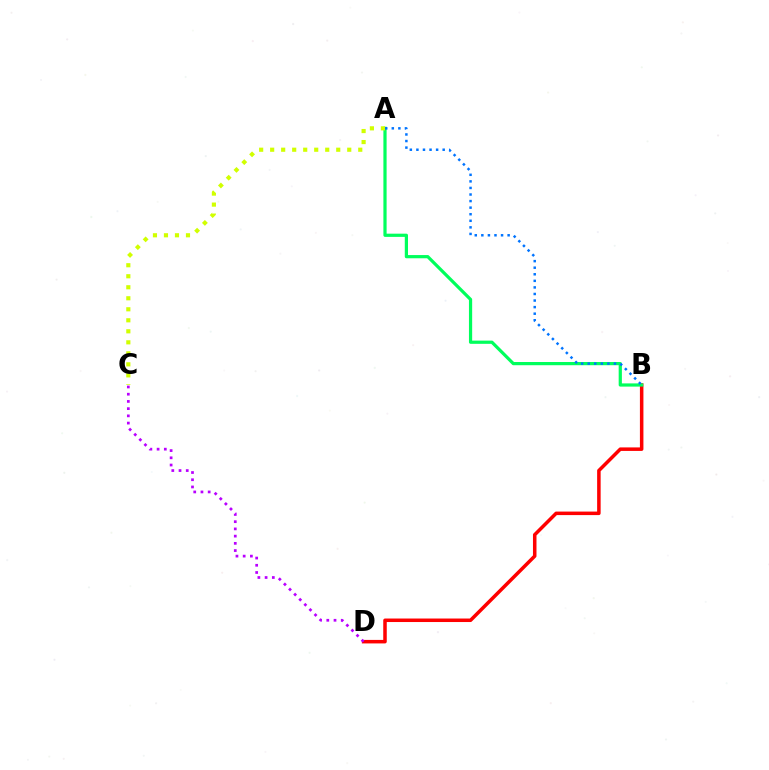{('B', 'D'): [{'color': '#ff0000', 'line_style': 'solid', 'thickness': 2.53}], ('A', 'B'): [{'color': '#00ff5c', 'line_style': 'solid', 'thickness': 2.31}, {'color': '#0074ff', 'line_style': 'dotted', 'thickness': 1.78}], ('A', 'C'): [{'color': '#d1ff00', 'line_style': 'dotted', 'thickness': 2.99}], ('C', 'D'): [{'color': '#b900ff', 'line_style': 'dotted', 'thickness': 1.96}]}